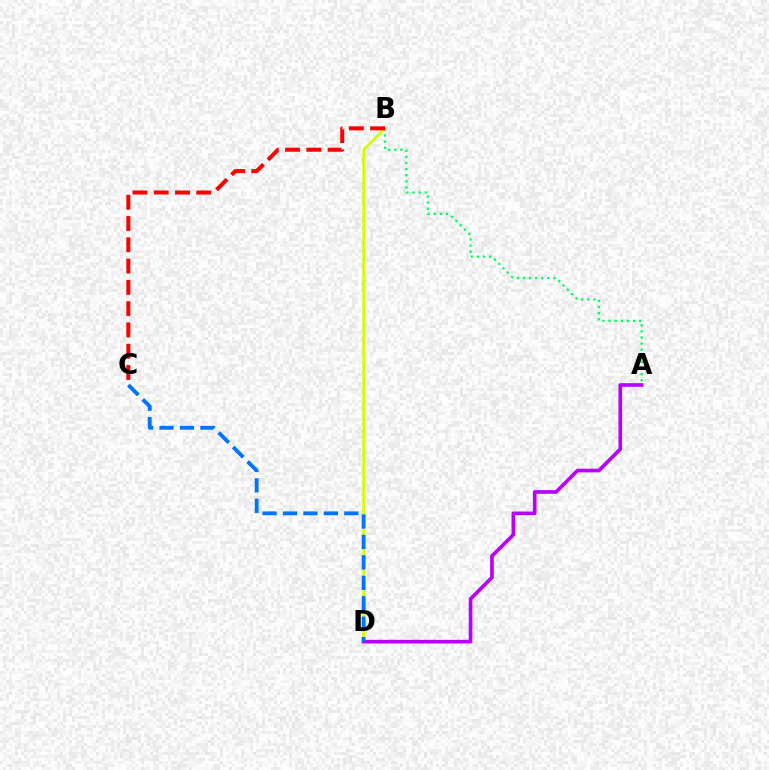{('B', 'D'): [{'color': '#d1ff00', 'line_style': 'solid', 'thickness': 1.93}], ('A', 'D'): [{'color': '#b900ff', 'line_style': 'solid', 'thickness': 2.63}], ('C', 'D'): [{'color': '#0074ff', 'line_style': 'dashed', 'thickness': 2.78}], ('A', 'B'): [{'color': '#00ff5c', 'line_style': 'dotted', 'thickness': 1.66}], ('B', 'C'): [{'color': '#ff0000', 'line_style': 'dashed', 'thickness': 2.89}]}